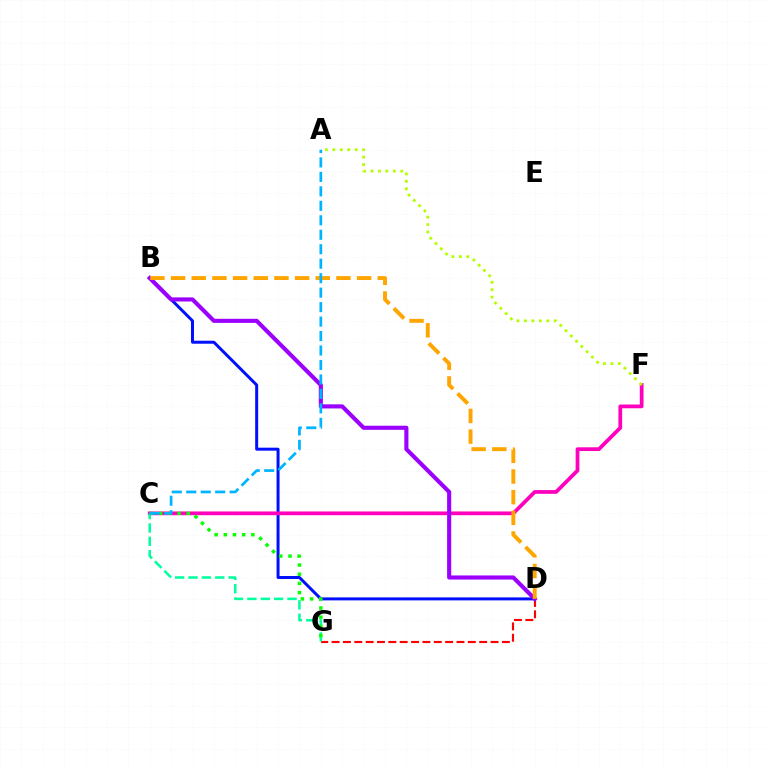{('B', 'D'): [{'color': '#0010ff', 'line_style': 'solid', 'thickness': 2.15}, {'color': '#9b00ff', 'line_style': 'solid', 'thickness': 2.96}, {'color': '#ffa500', 'line_style': 'dashed', 'thickness': 2.81}], ('D', 'G'): [{'color': '#ff0000', 'line_style': 'dashed', 'thickness': 1.54}], ('C', 'F'): [{'color': '#ff00bd', 'line_style': 'solid', 'thickness': 2.7}], ('C', 'G'): [{'color': '#00ff9d', 'line_style': 'dashed', 'thickness': 1.82}, {'color': '#08ff00', 'line_style': 'dotted', 'thickness': 2.5}], ('A', 'F'): [{'color': '#b3ff00', 'line_style': 'dotted', 'thickness': 2.02}], ('A', 'C'): [{'color': '#00b5ff', 'line_style': 'dashed', 'thickness': 1.97}]}